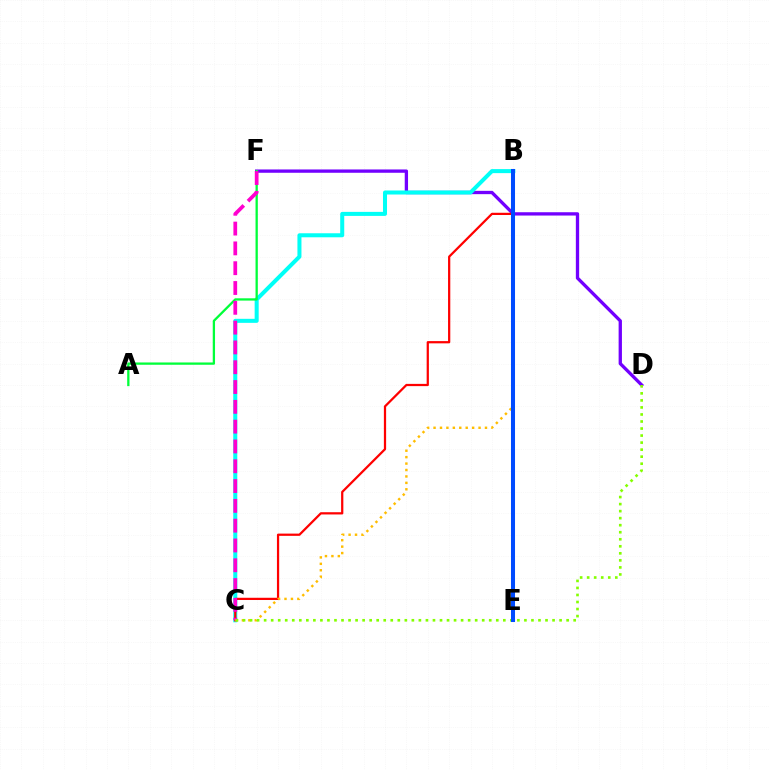{('D', 'F'): [{'color': '#7200ff', 'line_style': 'solid', 'thickness': 2.38}], ('B', 'C'): [{'color': '#00fff6', 'line_style': 'solid', 'thickness': 2.9}, {'color': '#ff0000', 'line_style': 'solid', 'thickness': 1.61}, {'color': '#ffbd00', 'line_style': 'dotted', 'thickness': 1.75}], ('A', 'F'): [{'color': '#00ff39', 'line_style': 'solid', 'thickness': 1.65}], ('C', 'F'): [{'color': '#ff00cf', 'line_style': 'dashed', 'thickness': 2.69}], ('C', 'D'): [{'color': '#84ff00', 'line_style': 'dotted', 'thickness': 1.91}], ('B', 'E'): [{'color': '#004bff', 'line_style': 'solid', 'thickness': 2.91}]}